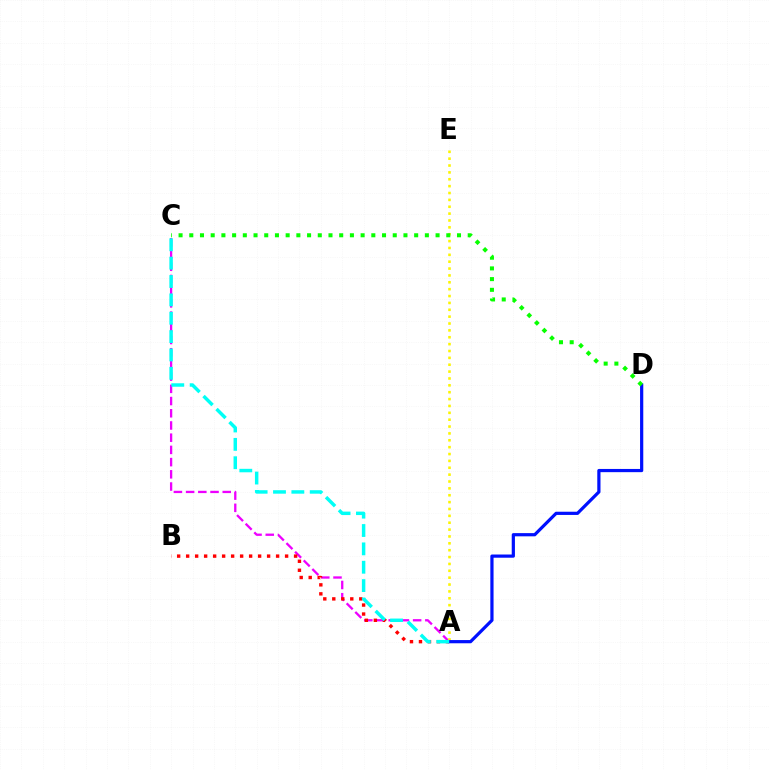{('A', 'C'): [{'color': '#ee00ff', 'line_style': 'dashed', 'thickness': 1.66}, {'color': '#00fff6', 'line_style': 'dashed', 'thickness': 2.49}], ('A', 'B'): [{'color': '#ff0000', 'line_style': 'dotted', 'thickness': 2.44}], ('A', 'E'): [{'color': '#fcf500', 'line_style': 'dotted', 'thickness': 1.87}], ('A', 'D'): [{'color': '#0010ff', 'line_style': 'solid', 'thickness': 2.31}], ('C', 'D'): [{'color': '#08ff00', 'line_style': 'dotted', 'thickness': 2.91}]}